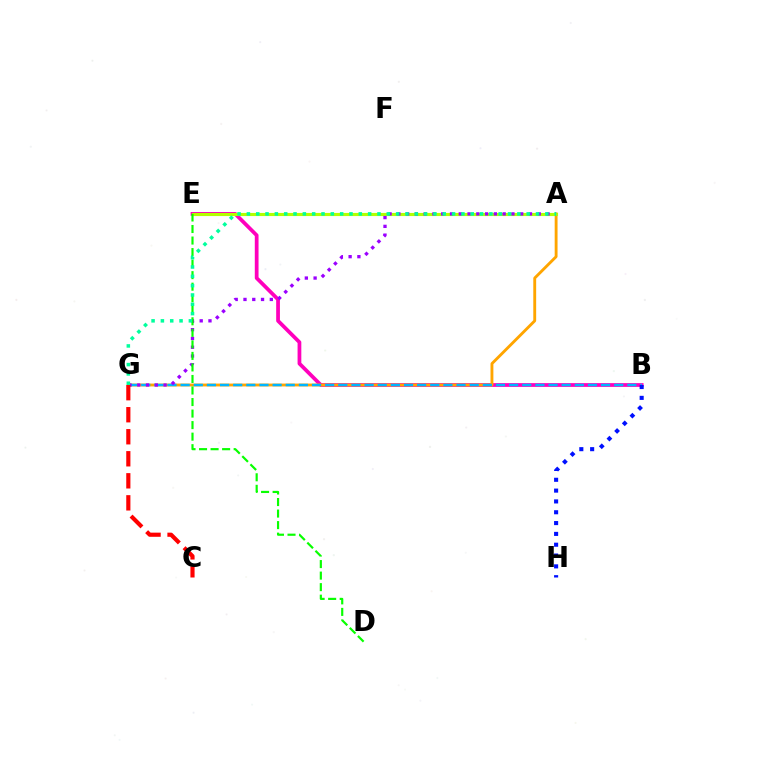{('B', 'E'): [{'color': '#ff00bd', 'line_style': 'solid', 'thickness': 2.7}], ('A', 'G'): [{'color': '#ffa500', 'line_style': 'solid', 'thickness': 2.06}, {'color': '#9b00ff', 'line_style': 'dotted', 'thickness': 2.38}, {'color': '#00ff9d', 'line_style': 'dotted', 'thickness': 2.53}], ('B', 'G'): [{'color': '#00b5ff', 'line_style': 'dashed', 'thickness': 1.78}], ('B', 'H'): [{'color': '#0010ff', 'line_style': 'dotted', 'thickness': 2.94}], ('A', 'E'): [{'color': '#b3ff00', 'line_style': 'solid', 'thickness': 2.25}], ('D', 'E'): [{'color': '#08ff00', 'line_style': 'dashed', 'thickness': 1.57}], ('C', 'G'): [{'color': '#ff0000', 'line_style': 'dashed', 'thickness': 2.99}]}